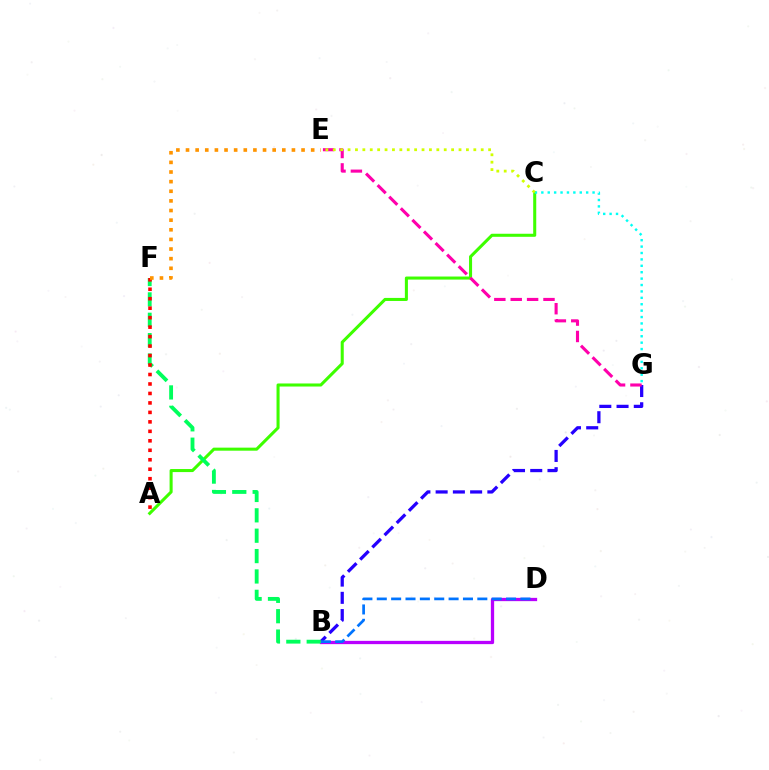{('B', 'G'): [{'color': '#2500ff', 'line_style': 'dashed', 'thickness': 2.34}], ('A', 'C'): [{'color': '#3dff00', 'line_style': 'solid', 'thickness': 2.2}], ('B', 'D'): [{'color': '#b900ff', 'line_style': 'solid', 'thickness': 2.36}, {'color': '#0074ff', 'line_style': 'dashed', 'thickness': 1.95}], ('B', 'F'): [{'color': '#00ff5c', 'line_style': 'dashed', 'thickness': 2.77}], ('E', 'G'): [{'color': '#ff00ac', 'line_style': 'dashed', 'thickness': 2.23}], ('A', 'F'): [{'color': '#ff0000', 'line_style': 'dotted', 'thickness': 2.57}], ('C', 'G'): [{'color': '#00fff6', 'line_style': 'dotted', 'thickness': 1.74}], ('C', 'E'): [{'color': '#d1ff00', 'line_style': 'dotted', 'thickness': 2.01}], ('E', 'F'): [{'color': '#ff9400', 'line_style': 'dotted', 'thickness': 2.62}]}